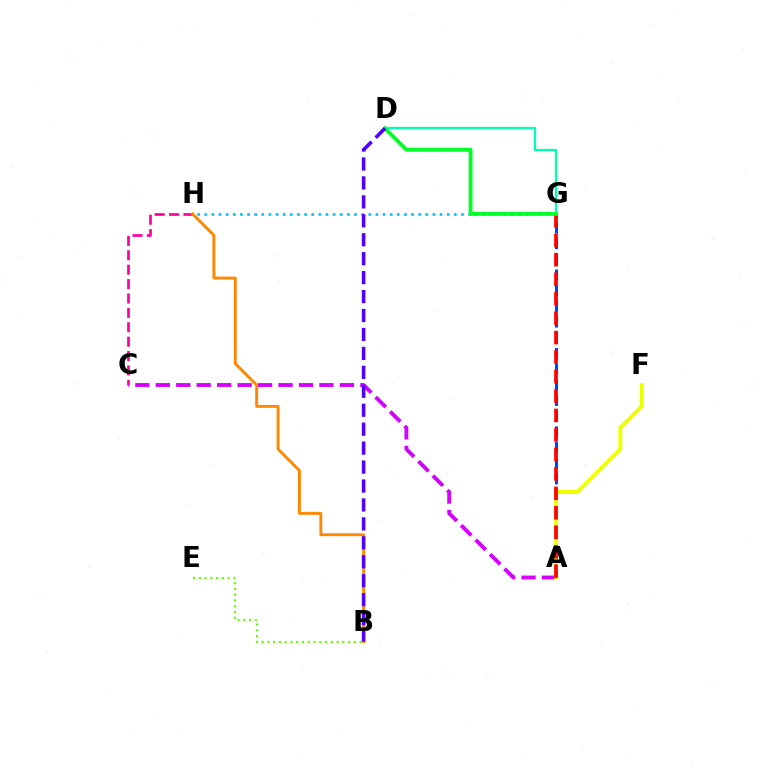{('B', 'E'): [{'color': '#66ff00', 'line_style': 'dotted', 'thickness': 1.57}], ('C', 'H'): [{'color': '#ff00a0', 'line_style': 'dashed', 'thickness': 1.96}], ('G', 'H'): [{'color': '#00c7ff', 'line_style': 'dotted', 'thickness': 1.94}], ('A', 'C'): [{'color': '#d600ff', 'line_style': 'dashed', 'thickness': 2.78}], ('B', 'H'): [{'color': '#ff8800', 'line_style': 'solid', 'thickness': 2.08}], ('A', 'G'): [{'color': '#003fff', 'line_style': 'dashed', 'thickness': 2.13}, {'color': '#ff0000', 'line_style': 'dashed', 'thickness': 2.64}], ('A', 'F'): [{'color': '#eeff00', 'line_style': 'solid', 'thickness': 2.82}], ('D', 'G'): [{'color': '#00ffaf', 'line_style': 'solid', 'thickness': 1.66}, {'color': '#00ff27', 'line_style': 'solid', 'thickness': 2.76}], ('B', 'D'): [{'color': '#4f00ff', 'line_style': 'dashed', 'thickness': 2.57}]}